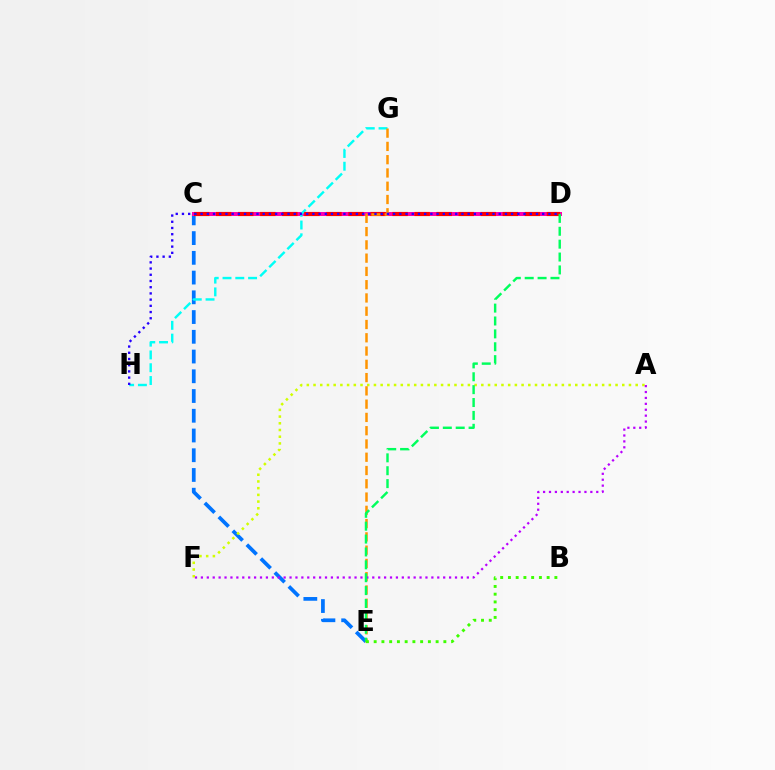{('C', 'E'): [{'color': '#0074ff', 'line_style': 'dashed', 'thickness': 2.68}], ('A', 'F'): [{'color': '#d1ff00', 'line_style': 'dotted', 'thickness': 1.82}, {'color': '#b900ff', 'line_style': 'dotted', 'thickness': 1.61}], ('C', 'D'): [{'color': '#ff00ac', 'line_style': 'solid', 'thickness': 2.88}, {'color': '#ff0000', 'line_style': 'dashed', 'thickness': 2.99}], ('G', 'H'): [{'color': '#00fff6', 'line_style': 'dashed', 'thickness': 1.74}], ('E', 'G'): [{'color': '#ff9400', 'line_style': 'dashed', 'thickness': 1.8}], ('D', 'E'): [{'color': '#00ff5c', 'line_style': 'dashed', 'thickness': 1.75}], ('B', 'E'): [{'color': '#3dff00', 'line_style': 'dotted', 'thickness': 2.1}], ('D', 'H'): [{'color': '#2500ff', 'line_style': 'dotted', 'thickness': 1.69}]}